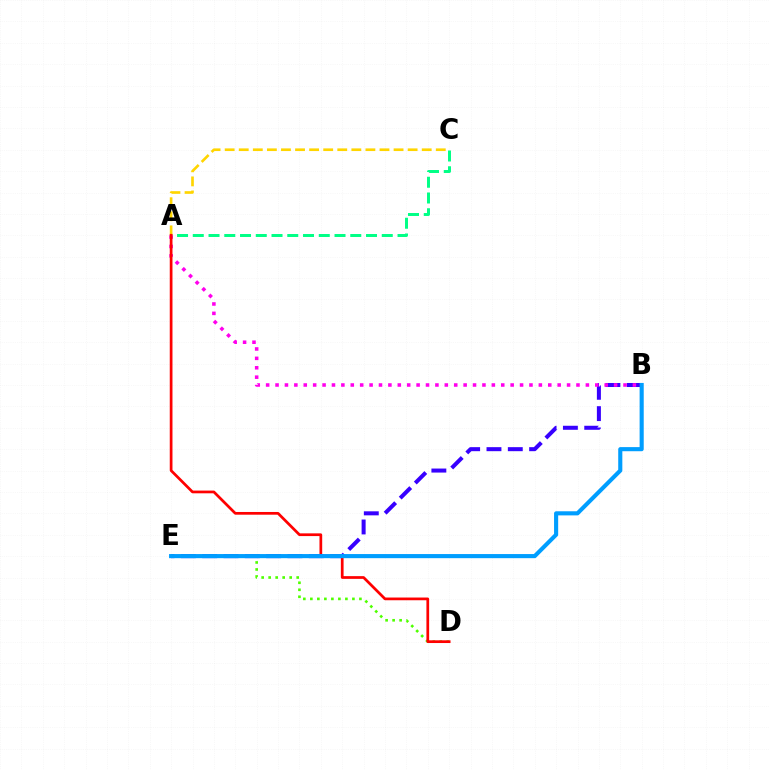{('A', 'C'): [{'color': '#00ff86', 'line_style': 'dashed', 'thickness': 2.14}, {'color': '#ffd500', 'line_style': 'dashed', 'thickness': 1.91}], ('B', 'E'): [{'color': '#3700ff', 'line_style': 'dashed', 'thickness': 2.9}, {'color': '#009eff', 'line_style': 'solid', 'thickness': 2.96}], ('D', 'E'): [{'color': '#4fff00', 'line_style': 'dotted', 'thickness': 1.9}], ('A', 'B'): [{'color': '#ff00ed', 'line_style': 'dotted', 'thickness': 2.56}], ('A', 'D'): [{'color': '#ff0000', 'line_style': 'solid', 'thickness': 1.96}]}